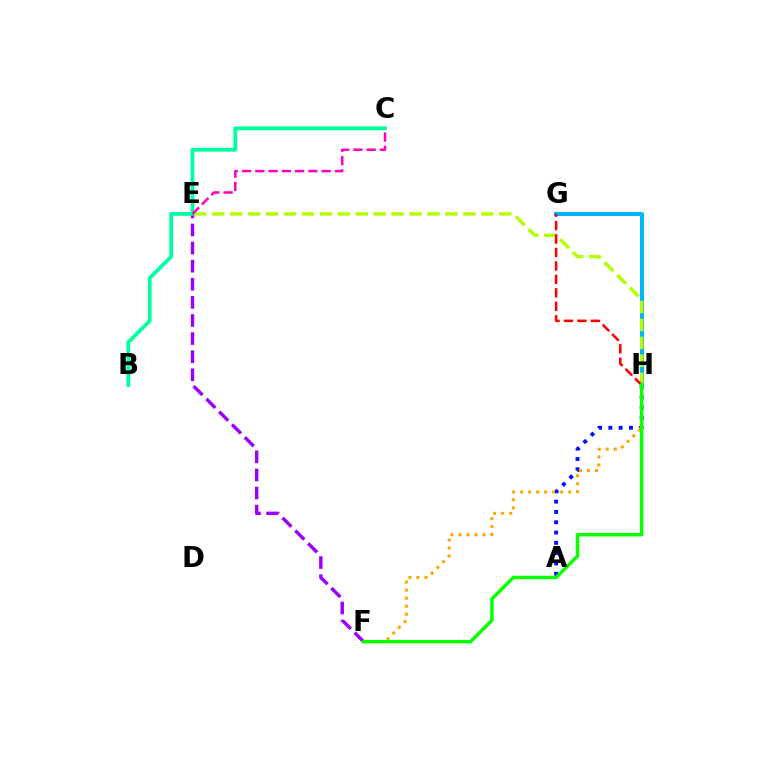{('A', 'H'): [{'color': '#0010ff', 'line_style': 'dotted', 'thickness': 2.8}], ('G', 'H'): [{'color': '#00b5ff', 'line_style': 'solid', 'thickness': 2.88}, {'color': '#ff0000', 'line_style': 'dashed', 'thickness': 1.83}], ('E', 'F'): [{'color': '#9b00ff', 'line_style': 'dashed', 'thickness': 2.46}], ('E', 'H'): [{'color': '#b3ff00', 'line_style': 'dashed', 'thickness': 2.44}], ('B', 'C'): [{'color': '#00ff9d', 'line_style': 'solid', 'thickness': 2.73}], ('C', 'E'): [{'color': '#ff00bd', 'line_style': 'dashed', 'thickness': 1.8}], ('F', 'H'): [{'color': '#ffa500', 'line_style': 'dotted', 'thickness': 2.18}, {'color': '#08ff00', 'line_style': 'solid', 'thickness': 2.48}]}